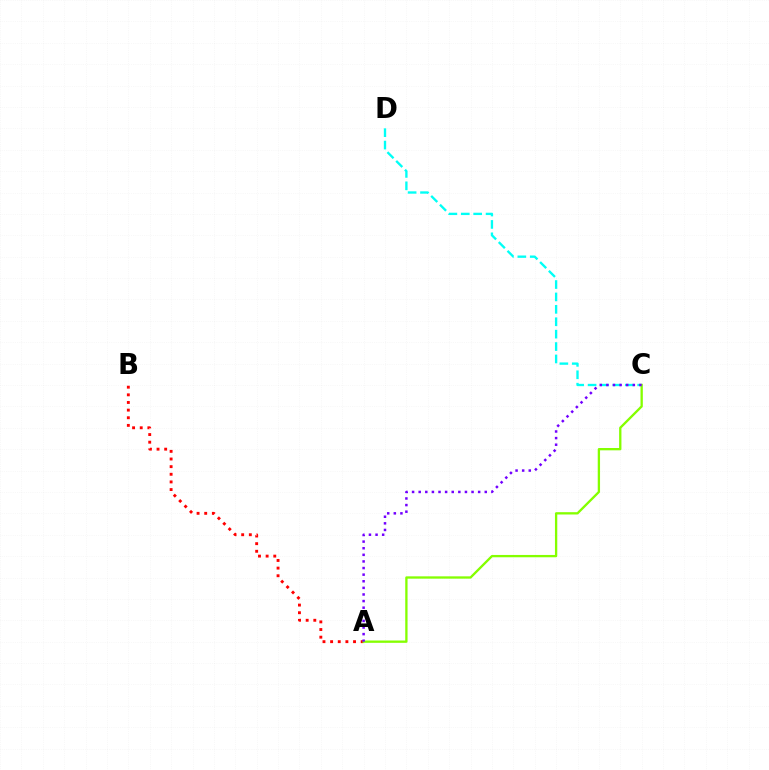{('A', 'B'): [{'color': '#ff0000', 'line_style': 'dotted', 'thickness': 2.08}], ('C', 'D'): [{'color': '#00fff6', 'line_style': 'dashed', 'thickness': 1.68}], ('A', 'C'): [{'color': '#84ff00', 'line_style': 'solid', 'thickness': 1.67}, {'color': '#7200ff', 'line_style': 'dotted', 'thickness': 1.8}]}